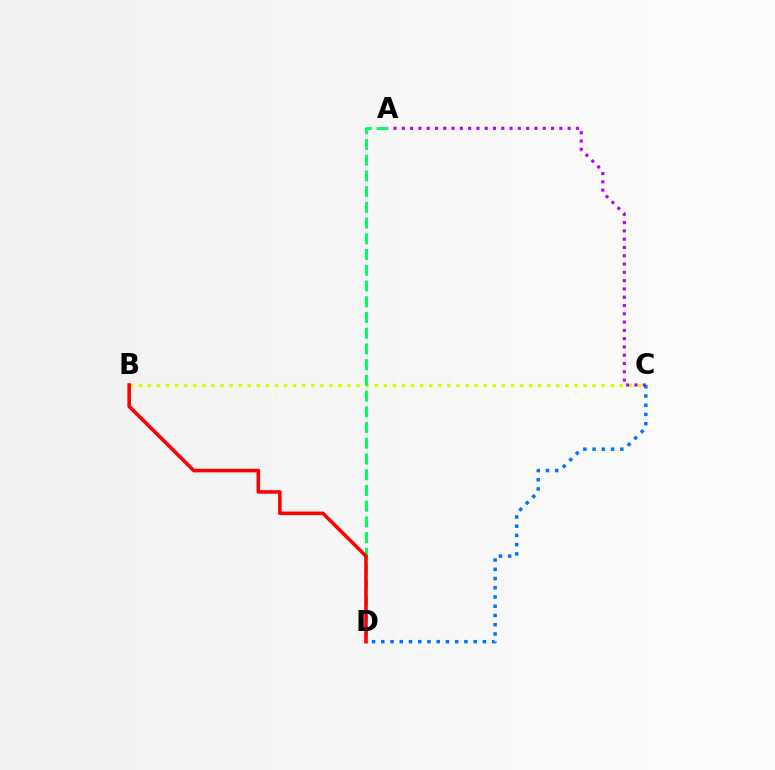{('B', 'C'): [{'color': '#d1ff00', 'line_style': 'dotted', 'thickness': 2.47}], ('C', 'D'): [{'color': '#0074ff', 'line_style': 'dotted', 'thickness': 2.51}], ('A', 'C'): [{'color': '#b900ff', 'line_style': 'dotted', 'thickness': 2.25}], ('A', 'D'): [{'color': '#00ff5c', 'line_style': 'dashed', 'thickness': 2.14}], ('B', 'D'): [{'color': '#ff0000', 'line_style': 'solid', 'thickness': 2.57}]}